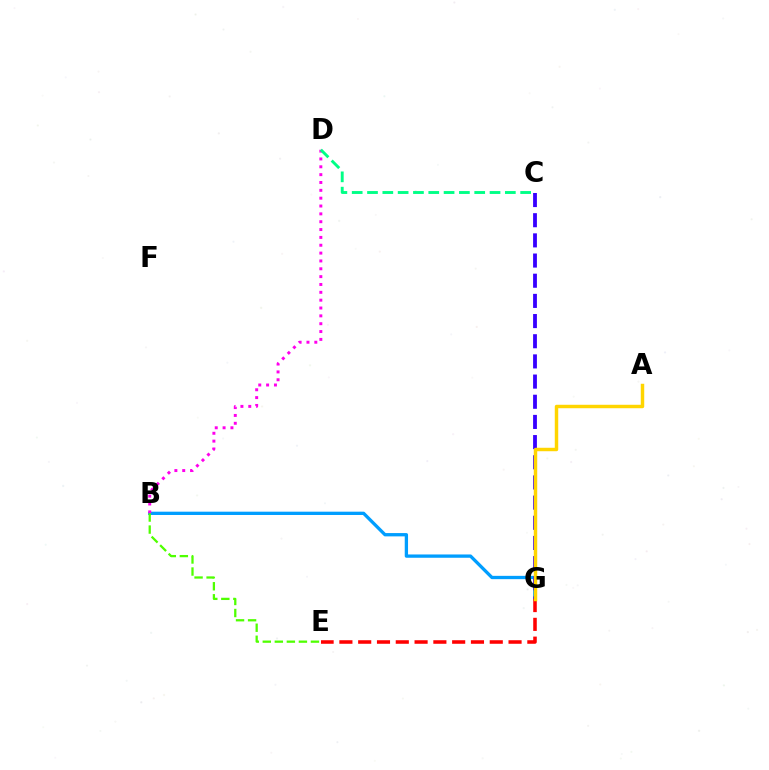{('B', 'G'): [{'color': '#009eff', 'line_style': 'solid', 'thickness': 2.38}], ('C', 'G'): [{'color': '#3700ff', 'line_style': 'dashed', 'thickness': 2.74}], ('B', 'D'): [{'color': '#ff00ed', 'line_style': 'dotted', 'thickness': 2.13}], ('E', 'G'): [{'color': '#ff0000', 'line_style': 'dashed', 'thickness': 2.55}], ('C', 'D'): [{'color': '#00ff86', 'line_style': 'dashed', 'thickness': 2.08}], ('A', 'G'): [{'color': '#ffd500', 'line_style': 'solid', 'thickness': 2.49}], ('B', 'E'): [{'color': '#4fff00', 'line_style': 'dashed', 'thickness': 1.64}]}